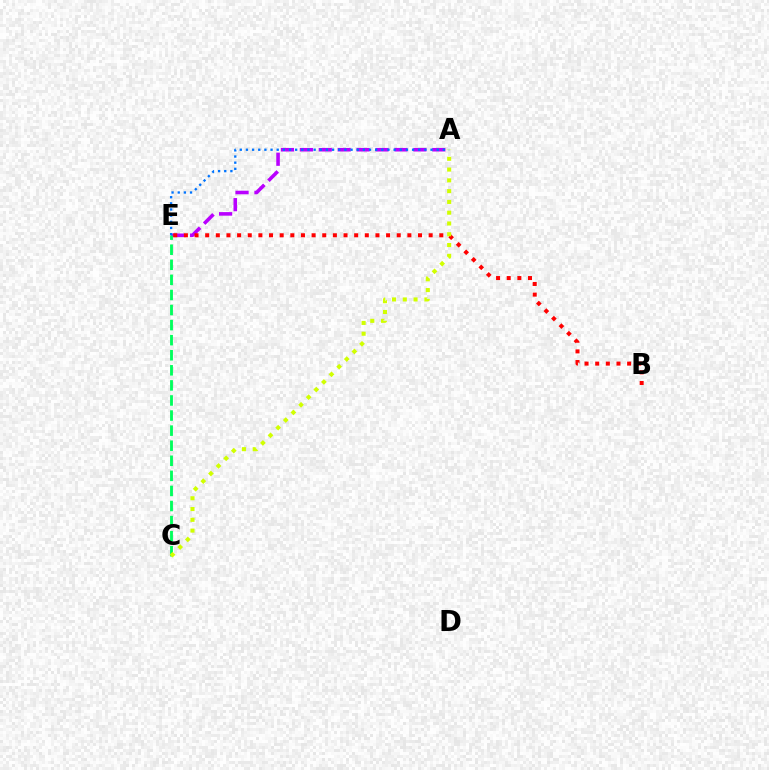{('A', 'E'): [{'color': '#b900ff', 'line_style': 'dashed', 'thickness': 2.57}, {'color': '#0074ff', 'line_style': 'dotted', 'thickness': 1.67}], ('C', 'E'): [{'color': '#00ff5c', 'line_style': 'dashed', 'thickness': 2.05}], ('B', 'E'): [{'color': '#ff0000', 'line_style': 'dotted', 'thickness': 2.89}], ('A', 'C'): [{'color': '#d1ff00', 'line_style': 'dotted', 'thickness': 2.93}]}